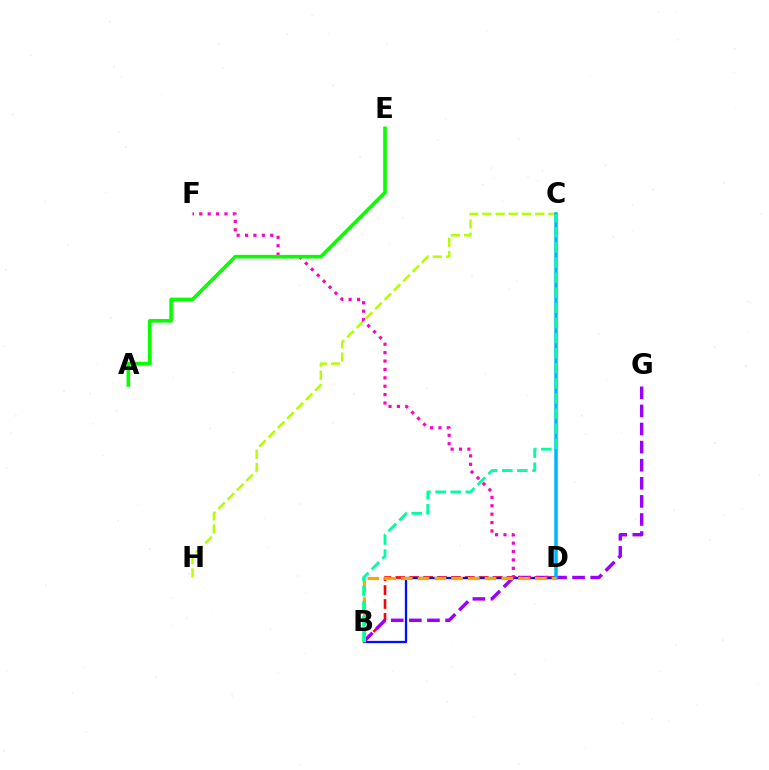{('B', 'D'): [{'color': '#ff0000', 'line_style': 'dashed', 'thickness': 1.89}, {'color': '#0010ff', 'line_style': 'solid', 'thickness': 1.65}, {'color': '#ffa500', 'line_style': 'dashed', 'thickness': 2.27}], ('B', 'G'): [{'color': '#9b00ff', 'line_style': 'dashed', 'thickness': 2.46}], ('C', 'H'): [{'color': '#b3ff00', 'line_style': 'dashed', 'thickness': 1.79}], ('D', 'F'): [{'color': '#ff00bd', 'line_style': 'dotted', 'thickness': 2.28}], ('A', 'E'): [{'color': '#08ff00', 'line_style': 'solid', 'thickness': 2.6}], ('C', 'D'): [{'color': '#00b5ff', 'line_style': 'solid', 'thickness': 2.52}], ('B', 'C'): [{'color': '#00ff9d', 'line_style': 'dashed', 'thickness': 2.05}]}